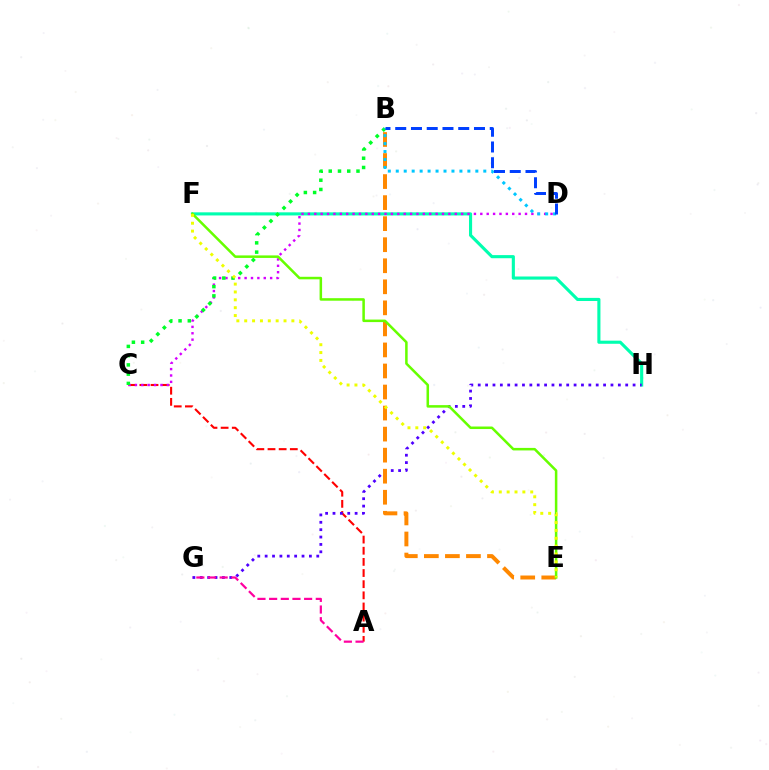{('A', 'C'): [{'color': '#ff0000', 'line_style': 'dashed', 'thickness': 1.51}], ('F', 'H'): [{'color': '#00ffaf', 'line_style': 'solid', 'thickness': 2.24}], ('C', 'D'): [{'color': '#d600ff', 'line_style': 'dotted', 'thickness': 1.73}], ('G', 'H'): [{'color': '#4f00ff', 'line_style': 'dotted', 'thickness': 2.0}], ('B', 'C'): [{'color': '#00ff27', 'line_style': 'dotted', 'thickness': 2.51}], ('B', 'E'): [{'color': '#ff8800', 'line_style': 'dashed', 'thickness': 2.86}], ('B', 'D'): [{'color': '#00c7ff', 'line_style': 'dotted', 'thickness': 2.16}, {'color': '#003fff', 'line_style': 'dashed', 'thickness': 2.14}], ('E', 'F'): [{'color': '#66ff00', 'line_style': 'solid', 'thickness': 1.82}, {'color': '#eeff00', 'line_style': 'dotted', 'thickness': 2.14}], ('A', 'G'): [{'color': '#ff00a0', 'line_style': 'dashed', 'thickness': 1.58}]}